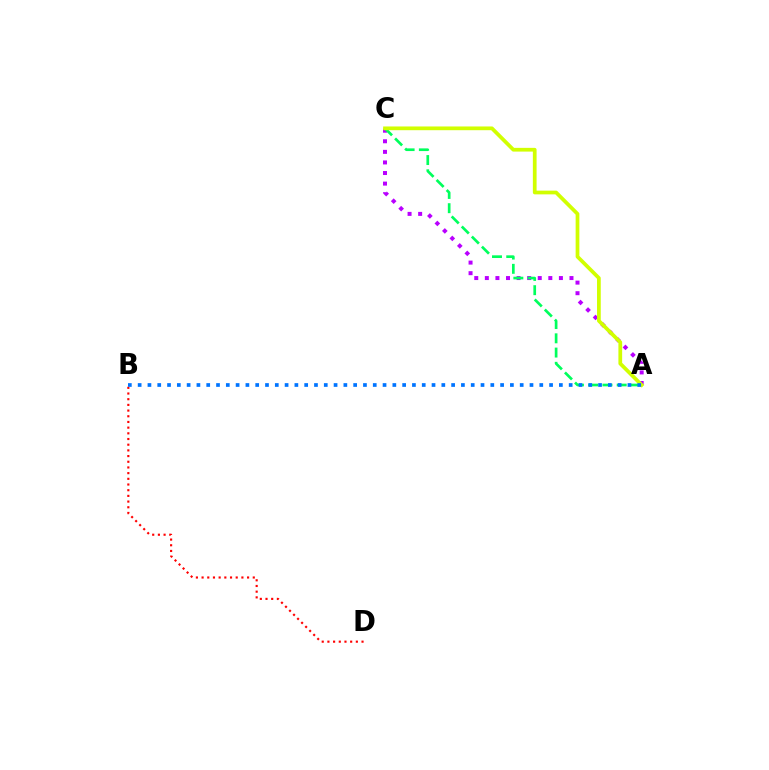{('B', 'D'): [{'color': '#ff0000', 'line_style': 'dotted', 'thickness': 1.55}], ('A', 'C'): [{'color': '#b900ff', 'line_style': 'dotted', 'thickness': 2.87}, {'color': '#00ff5c', 'line_style': 'dashed', 'thickness': 1.94}, {'color': '#d1ff00', 'line_style': 'solid', 'thickness': 2.69}], ('A', 'B'): [{'color': '#0074ff', 'line_style': 'dotted', 'thickness': 2.66}]}